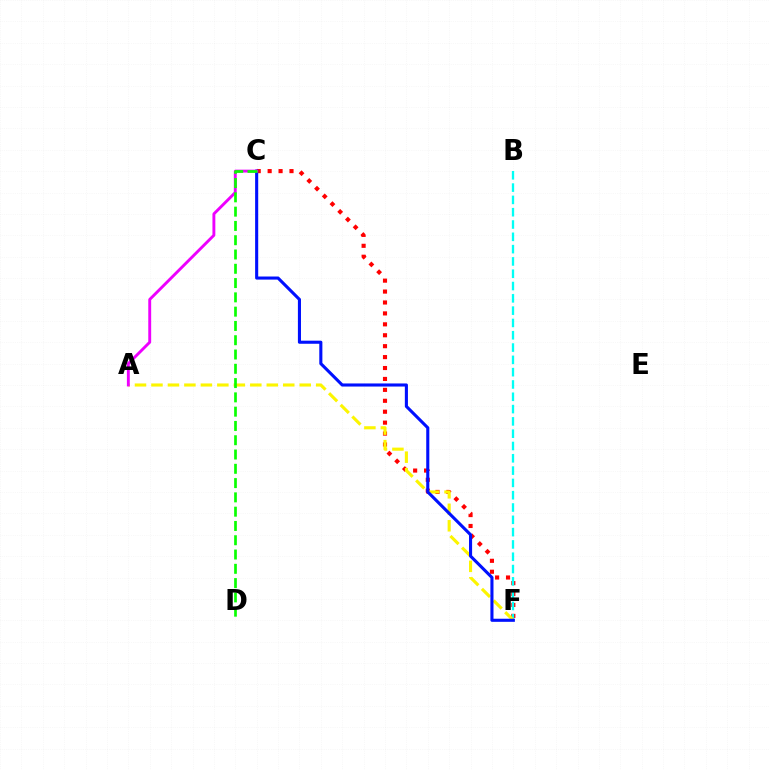{('C', 'F'): [{'color': '#ff0000', 'line_style': 'dotted', 'thickness': 2.97}, {'color': '#0010ff', 'line_style': 'solid', 'thickness': 2.23}], ('B', 'F'): [{'color': '#00fff6', 'line_style': 'dashed', 'thickness': 1.67}], ('A', 'F'): [{'color': '#fcf500', 'line_style': 'dashed', 'thickness': 2.24}], ('A', 'C'): [{'color': '#ee00ff', 'line_style': 'solid', 'thickness': 2.08}], ('C', 'D'): [{'color': '#08ff00', 'line_style': 'dashed', 'thickness': 1.94}]}